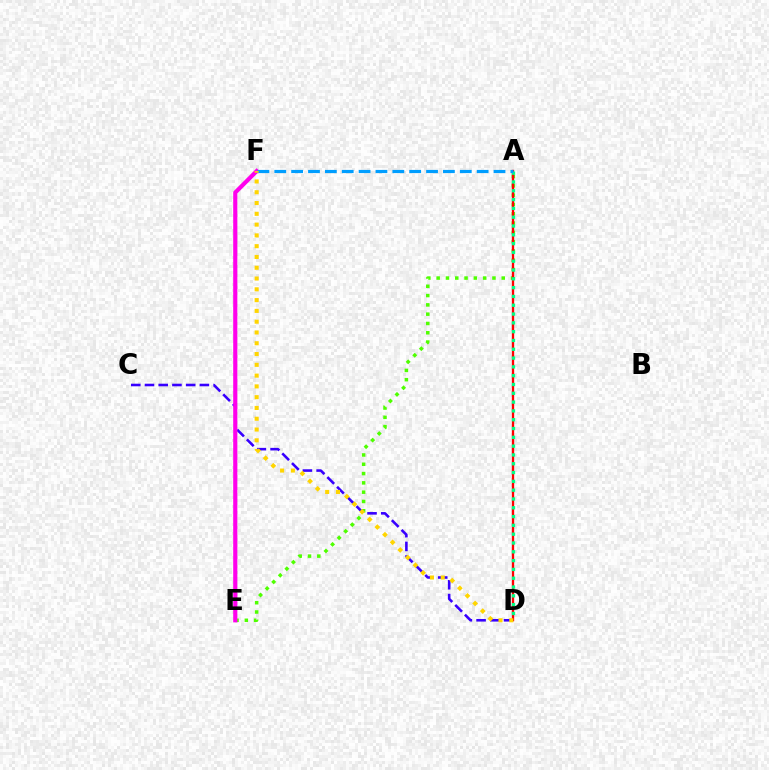{('C', 'D'): [{'color': '#3700ff', 'line_style': 'dashed', 'thickness': 1.86}], ('A', 'E'): [{'color': '#4fff00', 'line_style': 'dotted', 'thickness': 2.53}], ('E', 'F'): [{'color': '#ff00ed', 'line_style': 'solid', 'thickness': 2.99}], ('A', 'D'): [{'color': '#ff0000', 'line_style': 'solid', 'thickness': 1.68}, {'color': '#00ff86', 'line_style': 'dotted', 'thickness': 2.39}], ('A', 'F'): [{'color': '#009eff', 'line_style': 'dashed', 'thickness': 2.29}], ('D', 'F'): [{'color': '#ffd500', 'line_style': 'dotted', 'thickness': 2.93}]}